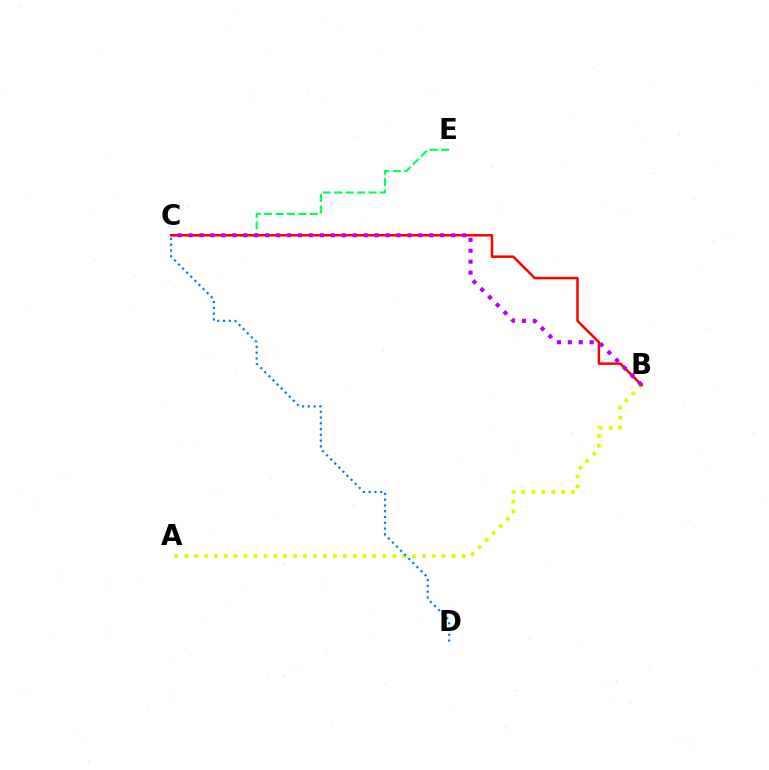{('C', 'E'): [{'color': '#00ff5c', 'line_style': 'dashed', 'thickness': 1.55}], ('A', 'B'): [{'color': '#d1ff00', 'line_style': 'dotted', 'thickness': 2.69}], ('C', 'D'): [{'color': '#0074ff', 'line_style': 'dotted', 'thickness': 1.57}], ('B', 'C'): [{'color': '#ff0000', 'line_style': 'solid', 'thickness': 1.8}, {'color': '#b900ff', 'line_style': 'dotted', 'thickness': 2.97}]}